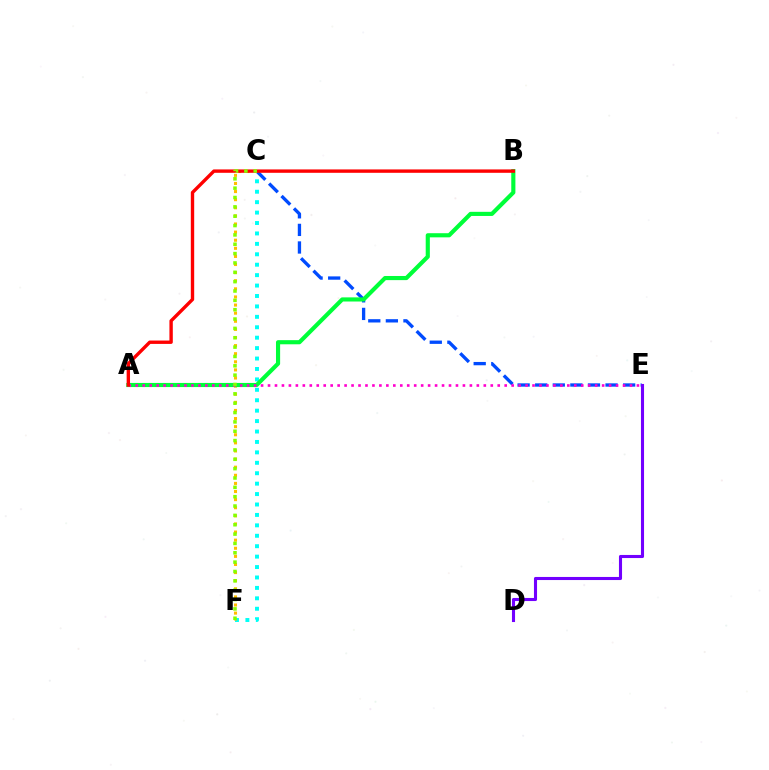{('C', 'F'): [{'color': '#00fff6', 'line_style': 'dotted', 'thickness': 2.83}, {'color': '#ffbd00', 'line_style': 'dotted', 'thickness': 2.2}, {'color': '#84ff00', 'line_style': 'dotted', 'thickness': 2.54}], ('C', 'E'): [{'color': '#004bff', 'line_style': 'dashed', 'thickness': 2.39}], ('A', 'B'): [{'color': '#00ff39', 'line_style': 'solid', 'thickness': 2.98}, {'color': '#ff0000', 'line_style': 'solid', 'thickness': 2.43}], ('D', 'E'): [{'color': '#7200ff', 'line_style': 'solid', 'thickness': 2.22}], ('A', 'E'): [{'color': '#ff00cf', 'line_style': 'dotted', 'thickness': 1.89}]}